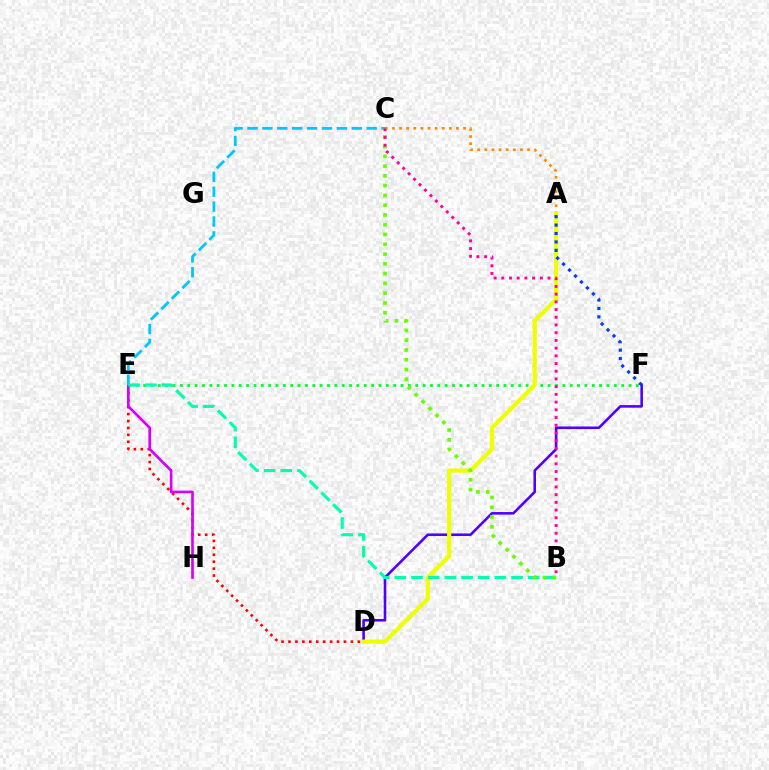{('D', 'F'): [{'color': '#4f00ff', 'line_style': 'solid', 'thickness': 1.86}], ('A', 'C'): [{'color': '#ff8800', 'line_style': 'dotted', 'thickness': 1.93}], ('D', 'E'): [{'color': '#ff0000', 'line_style': 'dotted', 'thickness': 1.89}], ('E', 'F'): [{'color': '#00ff27', 'line_style': 'dotted', 'thickness': 2.0}], ('E', 'H'): [{'color': '#d600ff', 'line_style': 'solid', 'thickness': 1.93}], ('A', 'D'): [{'color': '#eeff00', 'line_style': 'solid', 'thickness': 3.0}], ('A', 'F'): [{'color': '#003fff', 'line_style': 'dotted', 'thickness': 2.29}], ('C', 'E'): [{'color': '#00c7ff', 'line_style': 'dashed', 'thickness': 2.02}], ('B', 'E'): [{'color': '#00ffaf', 'line_style': 'dashed', 'thickness': 2.27}], ('B', 'C'): [{'color': '#66ff00', 'line_style': 'dotted', 'thickness': 2.66}, {'color': '#ff00a0', 'line_style': 'dotted', 'thickness': 2.1}]}